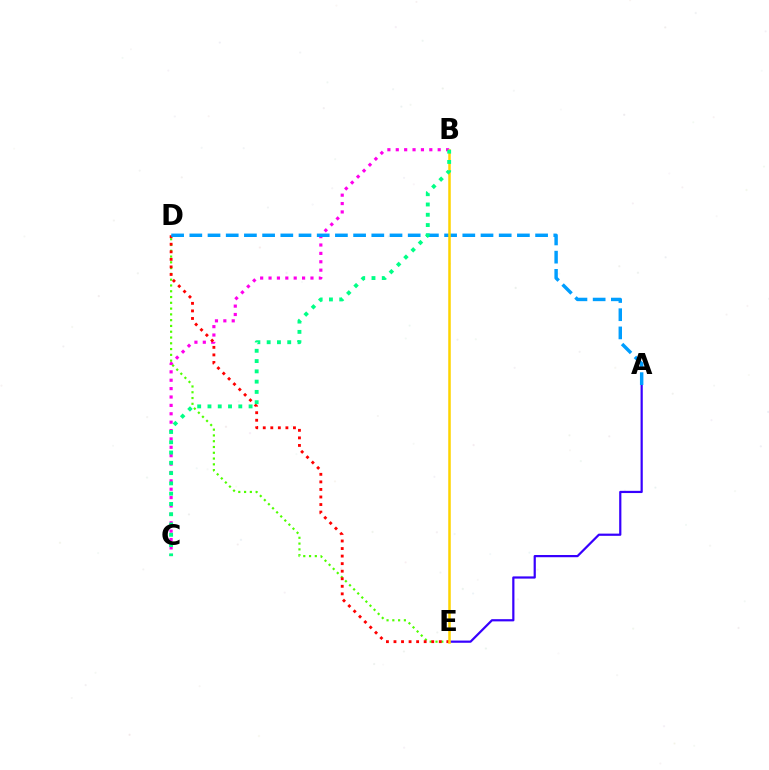{('A', 'E'): [{'color': '#3700ff', 'line_style': 'solid', 'thickness': 1.59}], ('B', 'C'): [{'color': '#ff00ed', 'line_style': 'dotted', 'thickness': 2.28}, {'color': '#00ff86', 'line_style': 'dotted', 'thickness': 2.79}], ('D', 'E'): [{'color': '#4fff00', 'line_style': 'dotted', 'thickness': 1.57}, {'color': '#ff0000', 'line_style': 'dotted', 'thickness': 2.05}], ('A', 'D'): [{'color': '#009eff', 'line_style': 'dashed', 'thickness': 2.47}], ('B', 'E'): [{'color': '#ffd500', 'line_style': 'solid', 'thickness': 1.82}]}